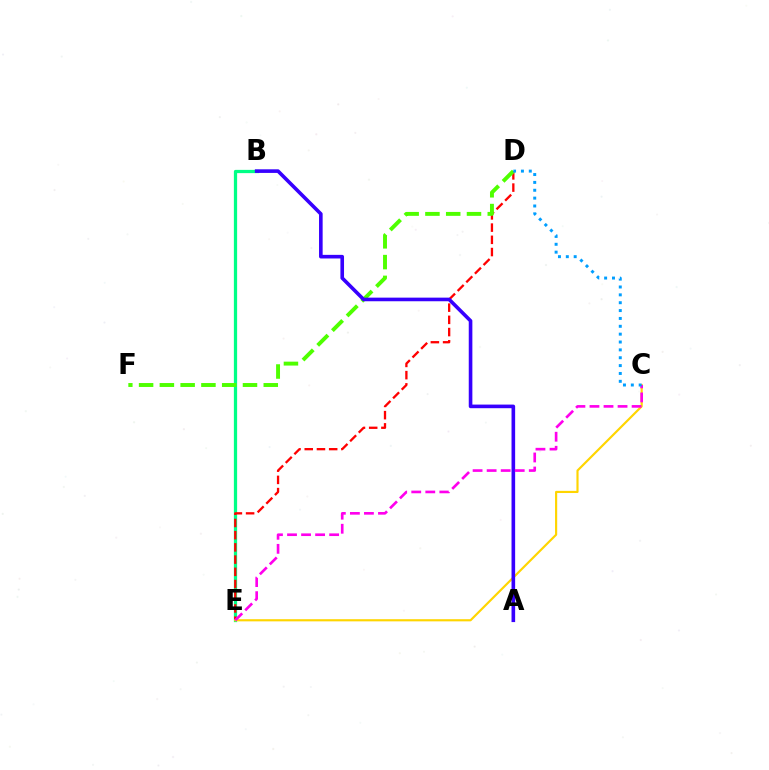{('B', 'E'): [{'color': '#00ff86', 'line_style': 'solid', 'thickness': 2.34}], ('D', 'E'): [{'color': '#ff0000', 'line_style': 'dashed', 'thickness': 1.66}], ('D', 'F'): [{'color': '#4fff00', 'line_style': 'dashed', 'thickness': 2.82}], ('C', 'E'): [{'color': '#ffd500', 'line_style': 'solid', 'thickness': 1.55}, {'color': '#ff00ed', 'line_style': 'dashed', 'thickness': 1.91}], ('A', 'B'): [{'color': '#3700ff', 'line_style': 'solid', 'thickness': 2.6}], ('C', 'D'): [{'color': '#009eff', 'line_style': 'dotted', 'thickness': 2.14}]}